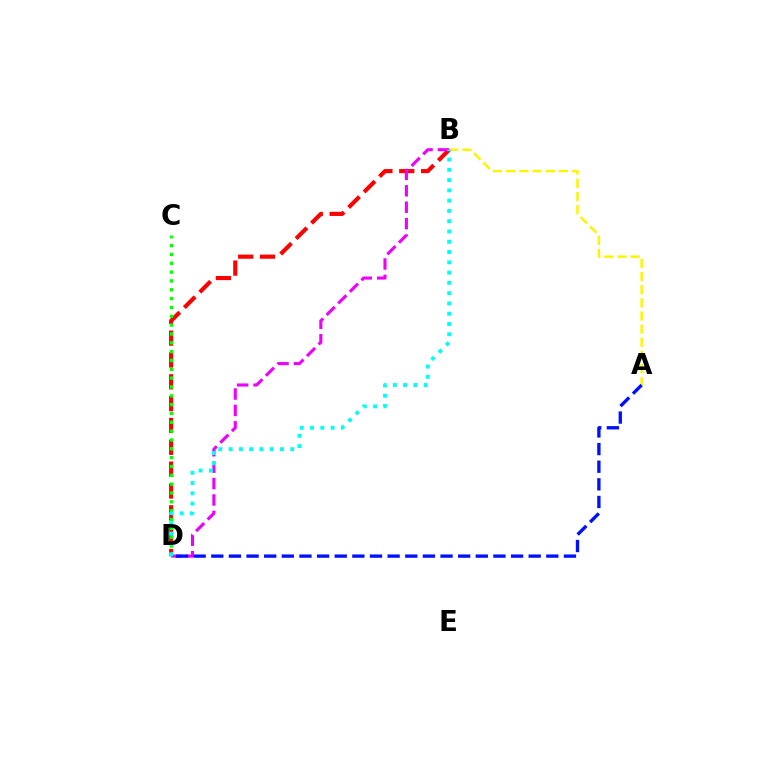{('B', 'D'): [{'color': '#ff0000', 'line_style': 'dashed', 'thickness': 2.97}, {'color': '#ee00ff', 'line_style': 'dashed', 'thickness': 2.23}, {'color': '#00fff6', 'line_style': 'dotted', 'thickness': 2.79}], ('A', 'B'): [{'color': '#fcf500', 'line_style': 'dashed', 'thickness': 1.79}], ('A', 'D'): [{'color': '#0010ff', 'line_style': 'dashed', 'thickness': 2.4}], ('C', 'D'): [{'color': '#08ff00', 'line_style': 'dotted', 'thickness': 2.4}]}